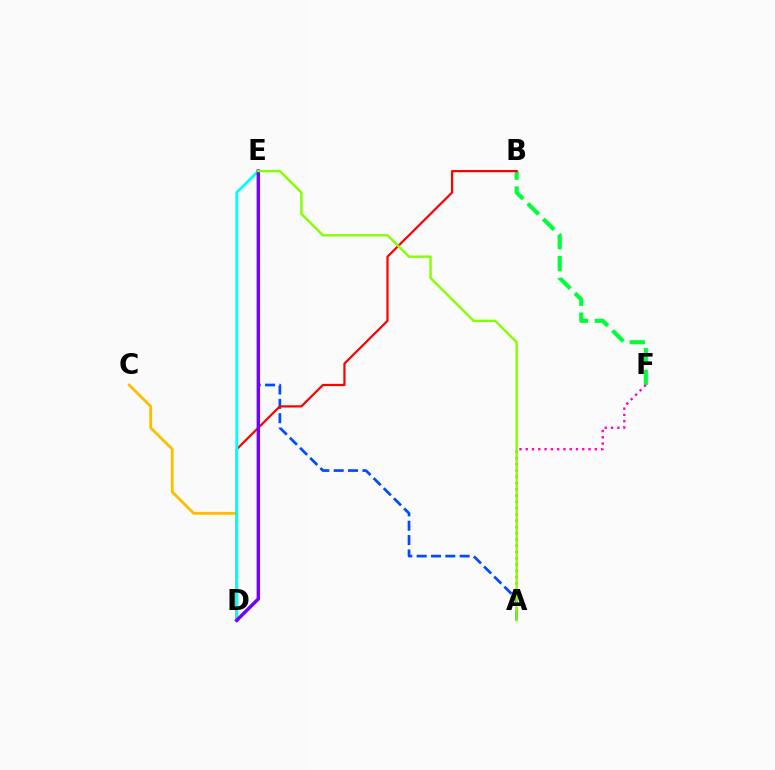{('B', 'F'): [{'color': '#00ff39', 'line_style': 'dashed', 'thickness': 2.97}], ('C', 'D'): [{'color': '#ffbd00', 'line_style': 'solid', 'thickness': 2.03}], ('A', 'E'): [{'color': '#004bff', 'line_style': 'dashed', 'thickness': 1.95}, {'color': '#84ff00', 'line_style': 'solid', 'thickness': 1.72}], ('A', 'F'): [{'color': '#ff00cf', 'line_style': 'dotted', 'thickness': 1.71}], ('B', 'D'): [{'color': '#ff0000', 'line_style': 'solid', 'thickness': 1.6}], ('D', 'E'): [{'color': '#00fff6', 'line_style': 'solid', 'thickness': 2.02}, {'color': '#7200ff', 'line_style': 'solid', 'thickness': 2.48}]}